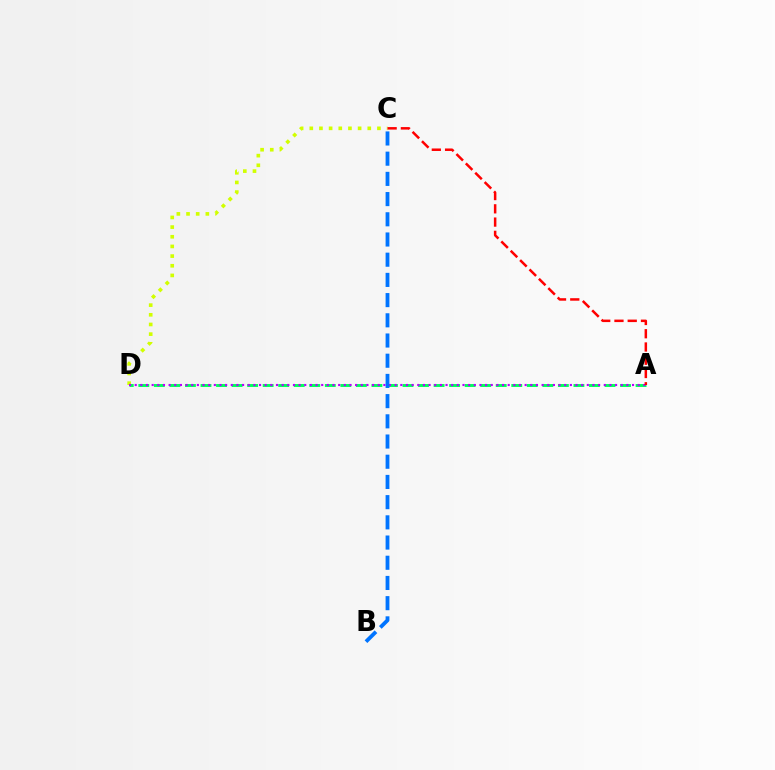{('A', 'D'): [{'color': '#00ff5c', 'line_style': 'dashed', 'thickness': 2.11}, {'color': '#b900ff', 'line_style': 'dotted', 'thickness': 1.54}], ('C', 'D'): [{'color': '#d1ff00', 'line_style': 'dotted', 'thickness': 2.63}], ('B', 'C'): [{'color': '#0074ff', 'line_style': 'dashed', 'thickness': 2.74}], ('A', 'C'): [{'color': '#ff0000', 'line_style': 'dashed', 'thickness': 1.8}]}